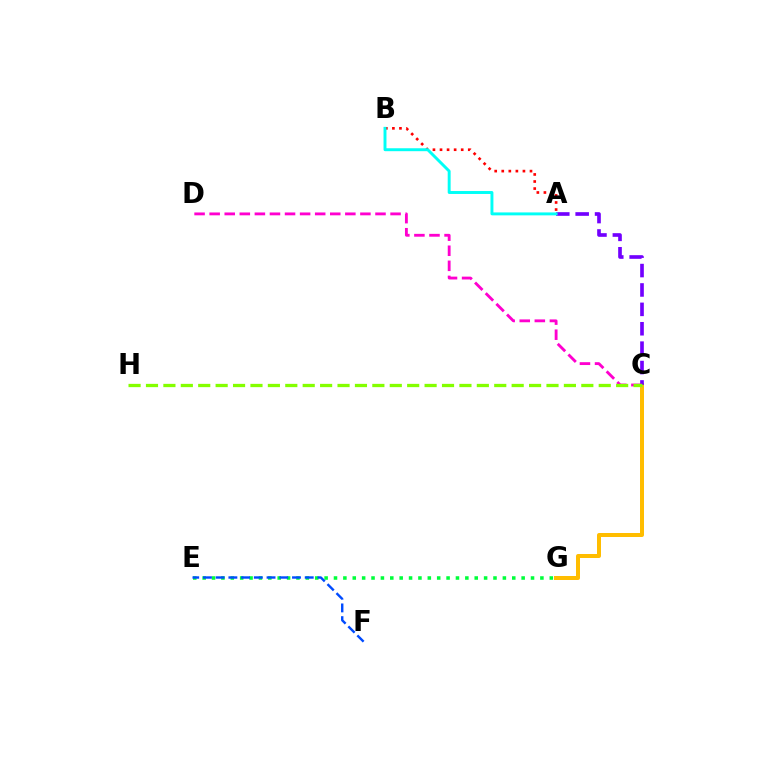{('C', 'G'): [{'color': '#ffbd00', 'line_style': 'solid', 'thickness': 2.88}], ('E', 'G'): [{'color': '#00ff39', 'line_style': 'dotted', 'thickness': 2.55}], ('E', 'F'): [{'color': '#004bff', 'line_style': 'dashed', 'thickness': 1.73}], ('A', 'B'): [{'color': '#ff0000', 'line_style': 'dotted', 'thickness': 1.92}, {'color': '#00fff6', 'line_style': 'solid', 'thickness': 2.11}], ('A', 'C'): [{'color': '#7200ff', 'line_style': 'dashed', 'thickness': 2.64}], ('C', 'D'): [{'color': '#ff00cf', 'line_style': 'dashed', 'thickness': 2.05}], ('C', 'H'): [{'color': '#84ff00', 'line_style': 'dashed', 'thickness': 2.37}]}